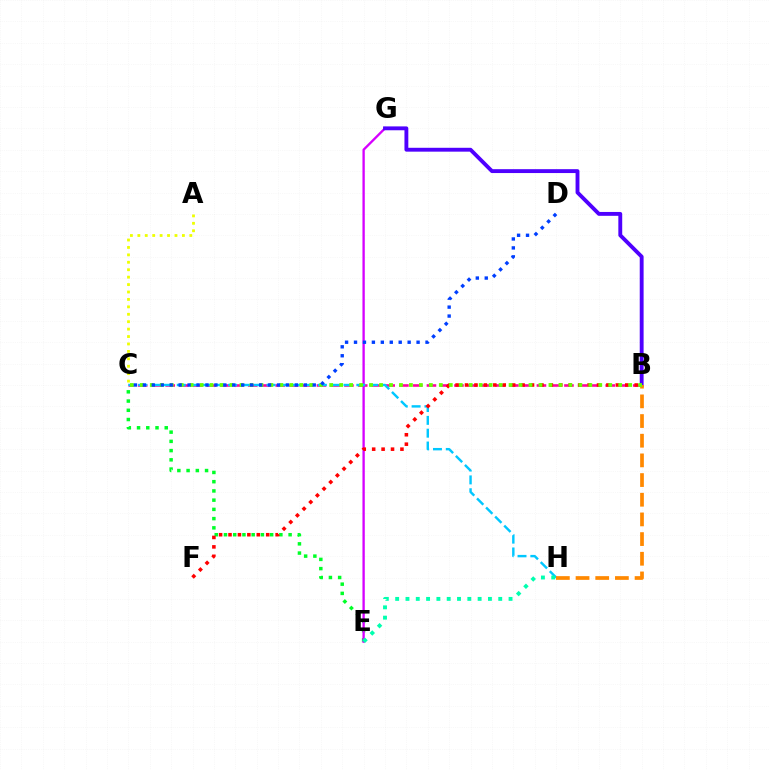{('C', 'E'): [{'color': '#00ff27', 'line_style': 'dotted', 'thickness': 2.51}], ('B', 'C'): [{'color': '#ff00a0', 'line_style': 'dashed', 'thickness': 1.87}, {'color': '#66ff00', 'line_style': 'dotted', 'thickness': 2.71}], ('E', 'G'): [{'color': '#d600ff', 'line_style': 'solid', 'thickness': 1.68}], ('B', 'G'): [{'color': '#4f00ff', 'line_style': 'solid', 'thickness': 2.78}], ('C', 'H'): [{'color': '#00c7ff', 'line_style': 'dashed', 'thickness': 1.74}], ('B', 'H'): [{'color': '#ff8800', 'line_style': 'dashed', 'thickness': 2.67}], ('B', 'F'): [{'color': '#ff0000', 'line_style': 'dotted', 'thickness': 2.56}], ('A', 'C'): [{'color': '#eeff00', 'line_style': 'dotted', 'thickness': 2.02}], ('E', 'H'): [{'color': '#00ffaf', 'line_style': 'dotted', 'thickness': 2.8}], ('C', 'D'): [{'color': '#003fff', 'line_style': 'dotted', 'thickness': 2.43}]}